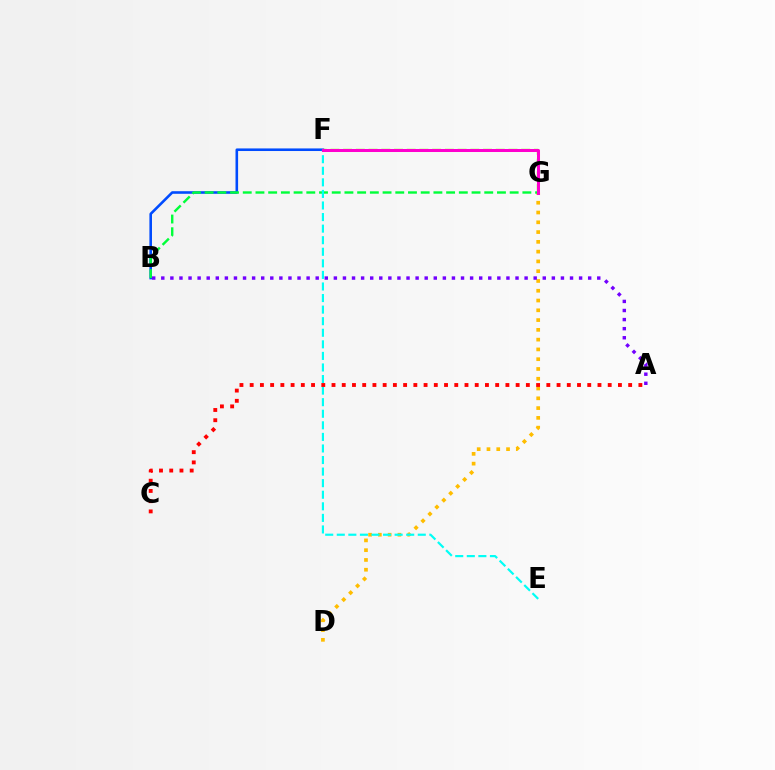{('B', 'F'): [{'color': '#004bff', 'line_style': 'solid', 'thickness': 1.87}], ('F', 'G'): [{'color': '#84ff00', 'line_style': 'dashed', 'thickness': 1.73}, {'color': '#ff00cf', 'line_style': 'solid', 'thickness': 2.17}], ('D', 'G'): [{'color': '#ffbd00', 'line_style': 'dotted', 'thickness': 2.66}], ('B', 'G'): [{'color': '#00ff39', 'line_style': 'dashed', 'thickness': 1.73}], ('E', 'F'): [{'color': '#00fff6', 'line_style': 'dashed', 'thickness': 1.57}], ('A', 'B'): [{'color': '#7200ff', 'line_style': 'dotted', 'thickness': 2.47}], ('A', 'C'): [{'color': '#ff0000', 'line_style': 'dotted', 'thickness': 2.78}]}